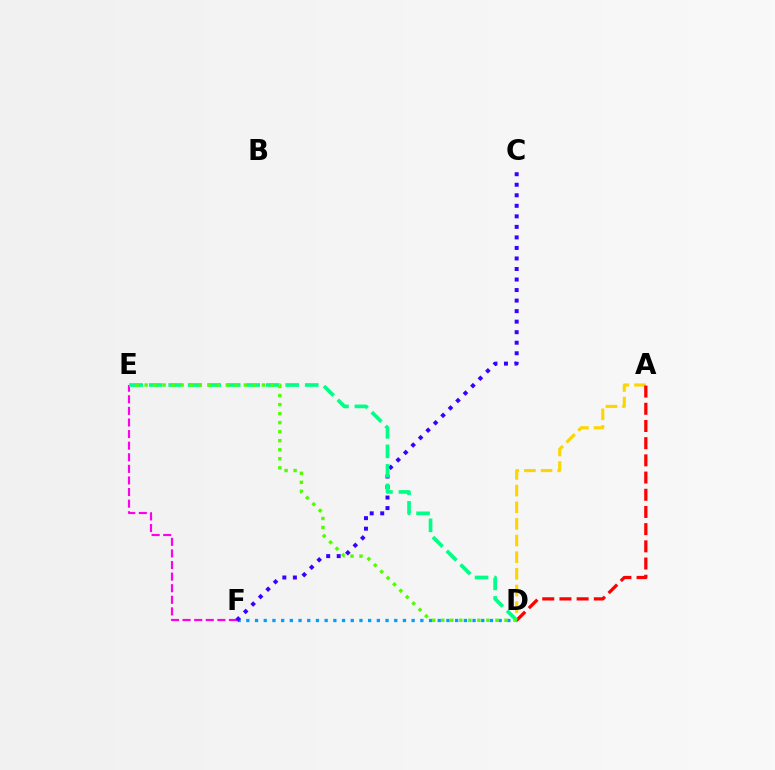{('D', 'F'): [{'color': '#009eff', 'line_style': 'dotted', 'thickness': 2.36}], ('E', 'F'): [{'color': '#ff00ed', 'line_style': 'dashed', 'thickness': 1.58}], ('A', 'D'): [{'color': '#ffd500', 'line_style': 'dashed', 'thickness': 2.26}, {'color': '#ff0000', 'line_style': 'dashed', 'thickness': 2.34}], ('C', 'F'): [{'color': '#3700ff', 'line_style': 'dotted', 'thickness': 2.86}], ('D', 'E'): [{'color': '#00ff86', 'line_style': 'dashed', 'thickness': 2.65}, {'color': '#4fff00', 'line_style': 'dotted', 'thickness': 2.45}]}